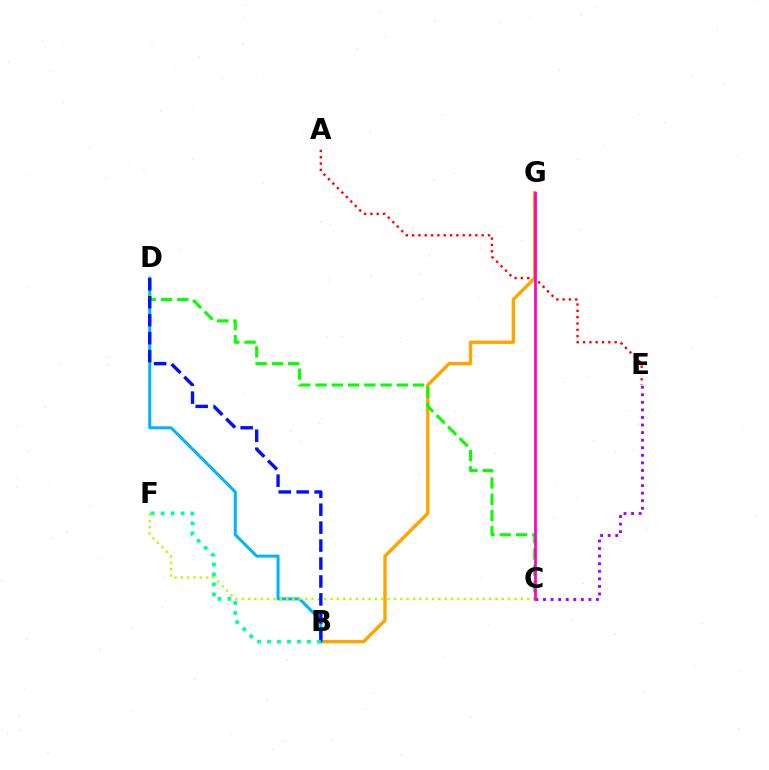{('A', 'E'): [{'color': '#ff0000', 'line_style': 'dotted', 'thickness': 1.72}], ('B', 'G'): [{'color': '#ffa500', 'line_style': 'solid', 'thickness': 2.43}], ('B', 'D'): [{'color': '#00b5ff', 'line_style': 'solid', 'thickness': 2.17}, {'color': '#0010ff', 'line_style': 'dashed', 'thickness': 2.44}], ('C', 'D'): [{'color': '#08ff00', 'line_style': 'dashed', 'thickness': 2.21}], ('C', 'F'): [{'color': '#b3ff00', 'line_style': 'dotted', 'thickness': 1.72}], ('C', 'E'): [{'color': '#9b00ff', 'line_style': 'dotted', 'thickness': 2.06}], ('B', 'F'): [{'color': '#00ff9d', 'line_style': 'dotted', 'thickness': 2.71}], ('C', 'G'): [{'color': '#ff00bd', 'line_style': 'solid', 'thickness': 1.95}]}